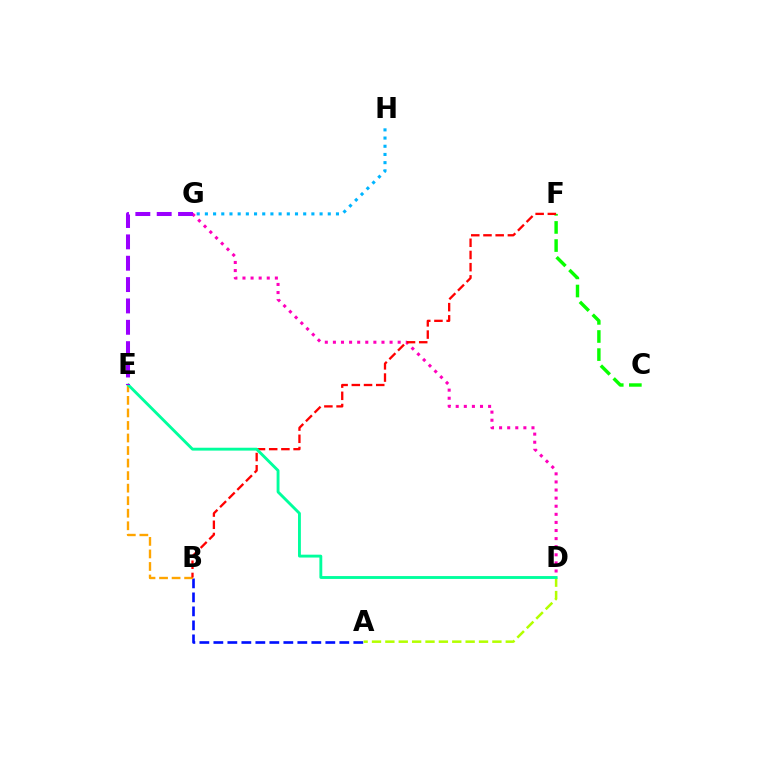{('A', 'B'): [{'color': '#0010ff', 'line_style': 'dashed', 'thickness': 1.9}], ('C', 'F'): [{'color': '#08ff00', 'line_style': 'dashed', 'thickness': 2.46}], ('A', 'D'): [{'color': '#b3ff00', 'line_style': 'dashed', 'thickness': 1.82}], ('D', 'G'): [{'color': '#ff00bd', 'line_style': 'dotted', 'thickness': 2.2}], ('B', 'E'): [{'color': '#ffa500', 'line_style': 'dashed', 'thickness': 1.7}], ('B', 'F'): [{'color': '#ff0000', 'line_style': 'dashed', 'thickness': 1.66}], ('D', 'E'): [{'color': '#00ff9d', 'line_style': 'solid', 'thickness': 2.07}], ('G', 'H'): [{'color': '#00b5ff', 'line_style': 'dotted', 'thickness': 2.23}], ('E', 'G'): [{'color': '#9b00ff', 'line_style': 'dashed', 'thickness': 2.9}]}